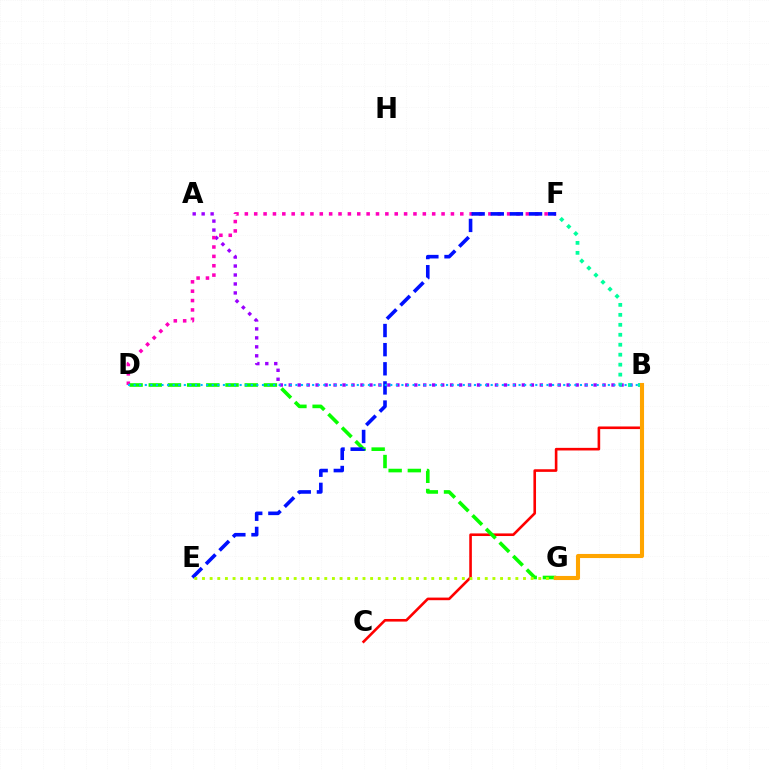{('A', 'B'): [{'color': '#9b00ff', 'line_style': 'dotted', 'thickness': 2.44}], ('B', 'C'): [{'color': '#ff0000', 'line_style': 'solid', 'thickness': 1.88}], ('D', 'F'): [{'color': '#ff00bd', 'line_style': 'dotted', 'thickness': 2.55}], ('D', 'G'): [{'color': '#08ff00', 'line_style': 'dashed', 'thickness': 2.61}], ('B', 'F'): [{'color': '#00ff9d', 'line_style': 'dotted', 'thickness': 2.71}], ('E', 'F'): [{'color': '#0010ff', 'line_style': 'dashed', 'thickness': 2.6}], ('E', 'G'): [{'color': '#b3ff00', 'line_style': 'dotted', 'thickness': 2.08}], ('B', 'D'): [{'color': '#00b5ff', 'line_style': 'dotted', 'thickness': 1.52}], ('B', 'G'): [{'color': '#ffa500', 'line_style': 'solid', 'thickness': 2.95}]}